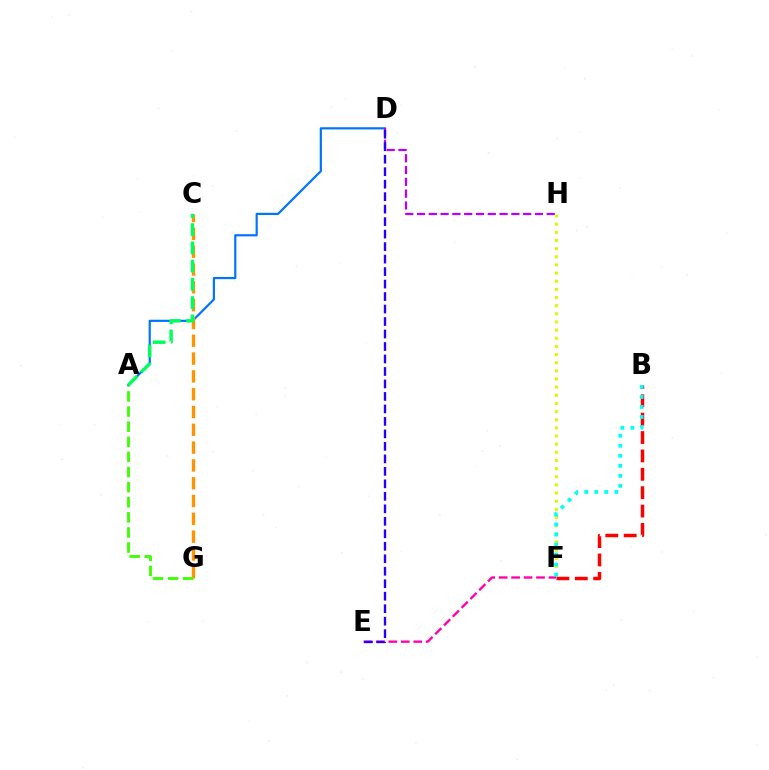{('A', 'D'): [{'color': '#0074ff', 'line_style': 'solid', 'thickness': 1.58}], ('B', 'F'): [{'color': '#ff0000', 'line_style': 'dashed', 'thickness': 2.5}, {'color': '#00fff6', 'line_style': 'dotted', 'thickness': 2.73}], ('C', 'G'): [{'color': '#ff9400', 'line_style': 'dashed', 'thickness': 2.42}], ('F', 'H'): [{'color': '#d1ff00', 'line_style': 'dotted', 'thickness': 2.21}], ('E', 'F'): [{'color': '#ff00ac', 'line_style': 'dashed', 'thickness': 1.69}], ('D', 'H'): [{'color': '#b900ff', 'line_style': 'dashed', 'thickness': 1.6}], ('A', 'G'): [{'color': '#3dff00', 'line_style': 'dashed', 'thickness': 2.05}], ('A', 'C'): [{'color': '#00ff5c', 'line_style': 'dashed', 'thickness': 2.48}], ('D', 'E'): [{'color': '#2500ff', 'line_style': 'dashed', 'thickness': 1.7}]}